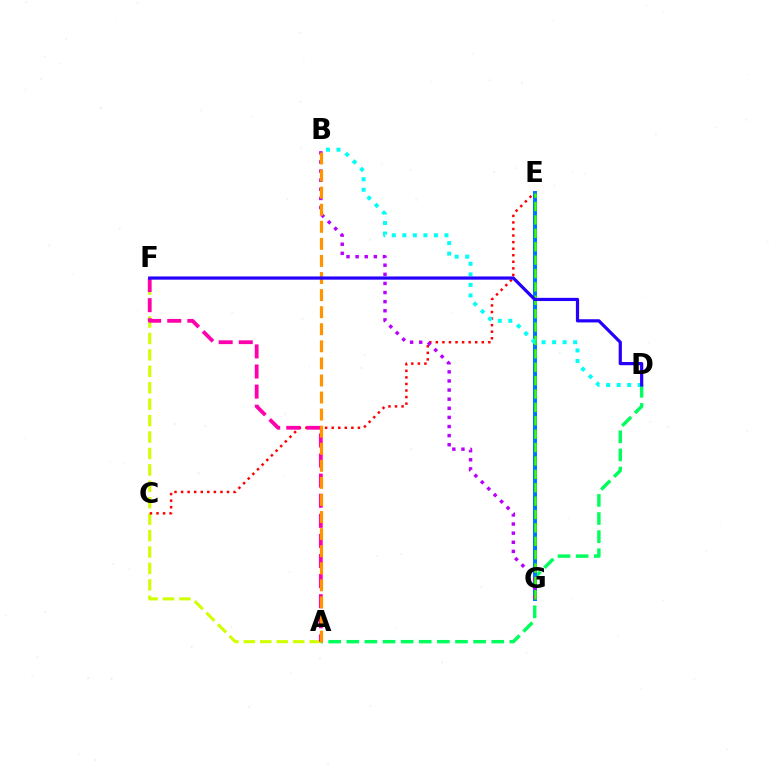{('A', 'F'): [{'color': '#d1ff00', 'line_style': 'dashed', 'thickness': 2.23}, {'color': '#ff00ac', 'line_style': 'dashed', 'thickness': 2.73}], ('C', 'E'): [{'color': '#ff0000', 'line_style': 'dotted', 'thickness': 1.78}], ('A', 'D'): [{'color': '#00ff5c', 'line_style': 'dashed', 'thickness': 2.46}], ('E', 'G'): [{'color': '#0074ff', 'line_style': 'solid', 'thickness': 2.88}, {'color': '#3dff00', 'line_style': 'dashed', 'thickness': 1.82}], ('B', 'G'): [{'color': '#b900ff', 'line_style': 'dotted', 'thickness': 2.47}], ('B', 'D'): [{'color': '#00fff6', 'line_style': 'dotted', 'thickness': 2.86}], ('A', 'B'): [{'color': '#ff9400', 'line_style': 'dashed', 'thickness': 2.32}], ('D', 'F'): [{'color': '#2500ff', 'line_style': 'solid', 'thickness': 2.31}]}